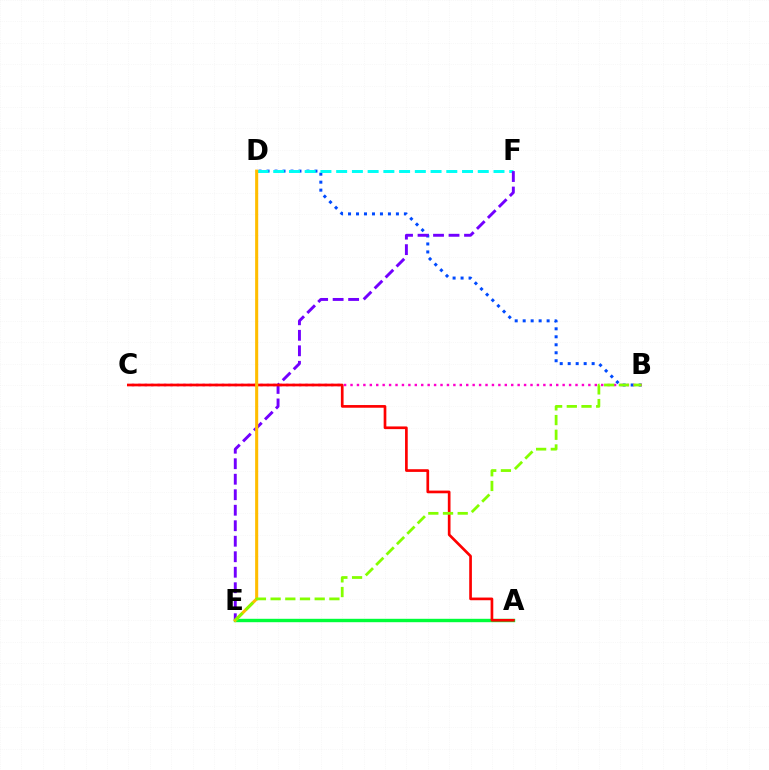{('B', 'D'): [{'color': '#004bff', 'line_style': 'dotted', 'thickness': 2.17}], ('A', 'E'): [{'color': '#00ff39', 'line_style': 'solid', 'thickness': 2.45}], ('D', 'F'): [{'color': '#00fff6', 'line_style': 'dashed', 'thickness': 2.14}], ('B', 'C'): [{'color': '#ff00cf', 'line_style': 'dotted', 'thickness': 1.75}], ('E', 'F'): [{'color': '#7200ff', 'line_style': 'dashed', 'thickness': 2.11}], ('A', 'C'): [{'color': '#ff0000', 'line_style': 'solid', 'thickness': 1.93}], ('D', 'E'): [{'color': '#ffbd00', 'line_style': 'solid', 'thickness': 2.21}], ('B', 'E'): [{'color': '#84ff00', 'line_style': 'dashed', 'thickness': 2.0}]}